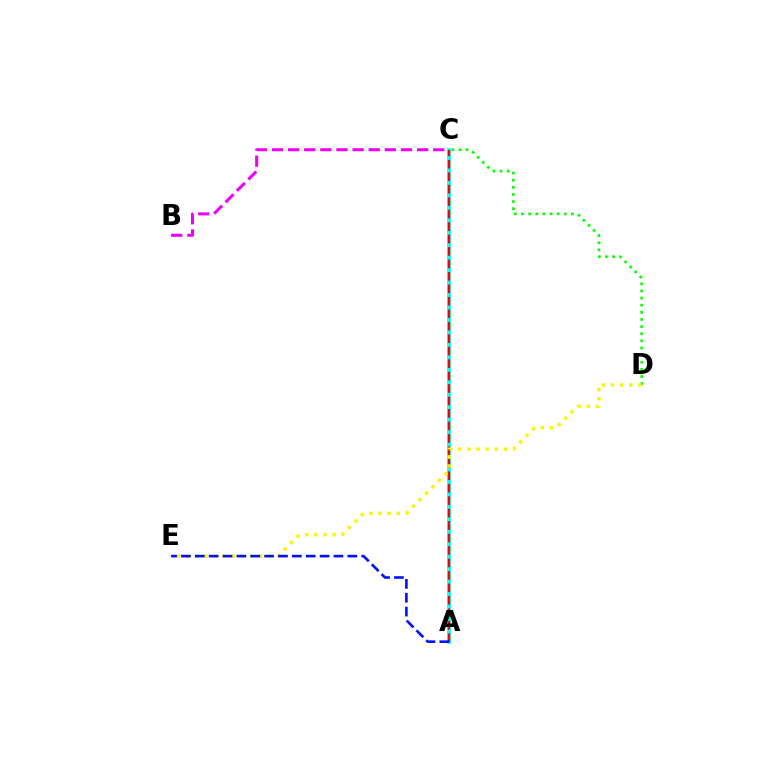{('B', 'C'): [{'color': '#ee00ff', 'line_style': 'dashed', 'thickness': 2.19}], ('A', 'C'): [{'color': '#00fff6', 'line_style': 'solid', 'thickness': 2.65}, {'color': '#ff0000', 'line_style': 'dashed', 'thickness': 1.69}], ('C', 'D'): [{'color': '#08ff00', 'line_style': 'dotted', 'thickness': 1.94}], ('D', 'E'): [{'color': '#fcf500', 'line_style': 'dotted', 'thickness': 2.48}], ('A', 'E'): [{'color': '#0010ff', 'line_style': 'dashed', 'thickness': 1.88}]}